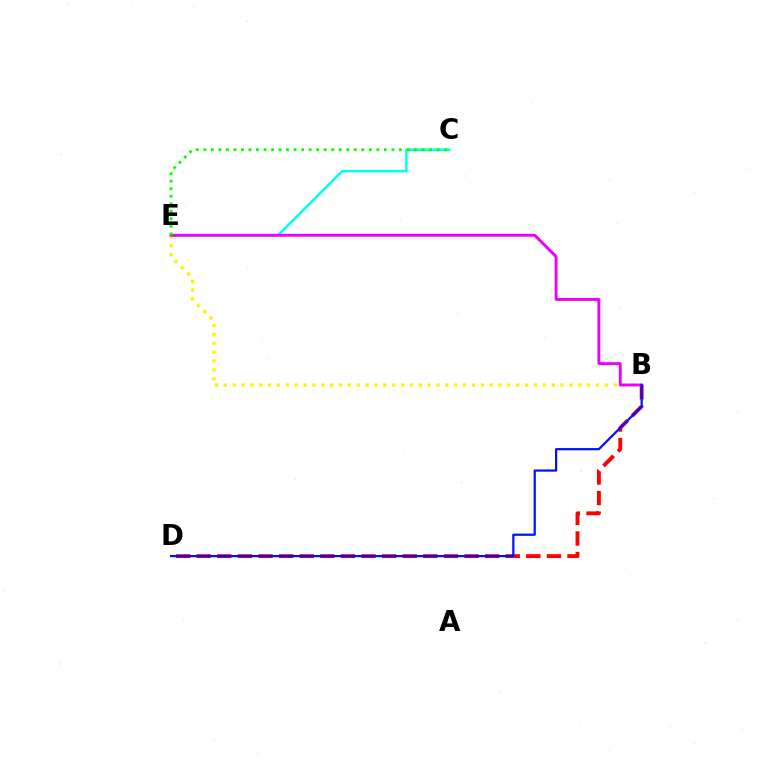{('B', 'D'): [{'color': '#ff0000', 'line_style': 'dashed', 'thickness': 2.8}, {'color': '#0010ff', 'line_style': 'solid', 'thickness': 1.59}], ('C', 'E'): [{'color': '#00fff6', 'line_style': 'solid', 'thickness': 1.83}, {'color': '#08ff00', 'line_style': 'dotted', 'thickness': 2.04}], ('B', 'E'): [{'color': '#fcf500', 'line_style': 'dotted', 'thickness': 2.41}, {'color': '#ee00ff', 'line_style': 'solid', 'thickness': 2.08}]}